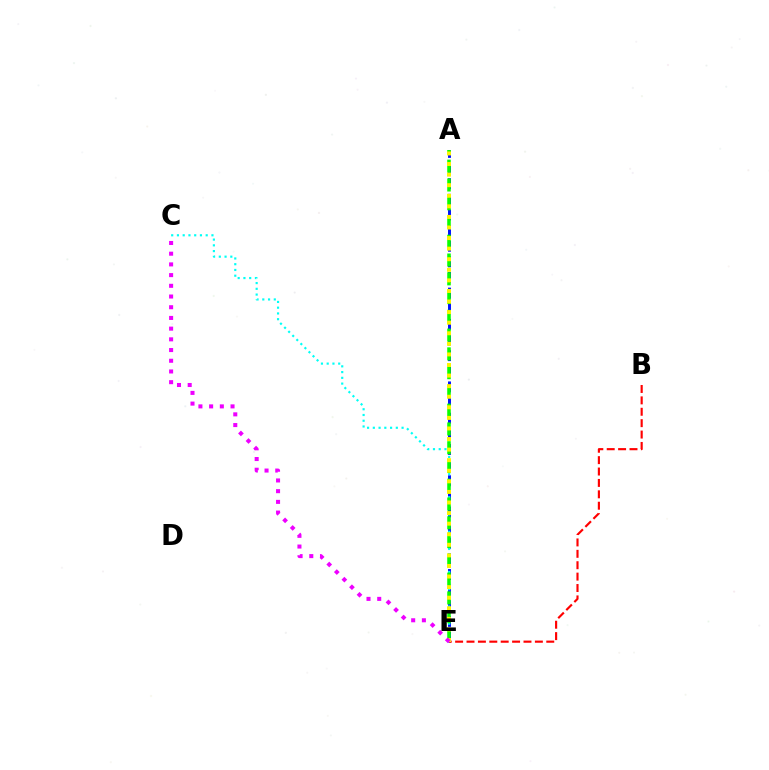{('A', 'E'): [{'color': '#0010ff', 'line_style': 'dashed', 'thickness': 2.12}, {'color': '#08ff00', 'line_style': 'dashed', 'thickness': 2.55}, {'color': '#fcf500', 'line_style': 'dotted', 'thickness': 2.87}], ('C', 'E'): [{'color': '#00fff6', 'line_style': 'dotted', 'thickness': 1.56}, {'color': '#ee00ff', 'line_style': 'dotted', 'thickness': 2.91}], ('B', 'E'): [{'color': '#ff0000', 'line_style': 'dashed', 'thickness': 1.55}]}